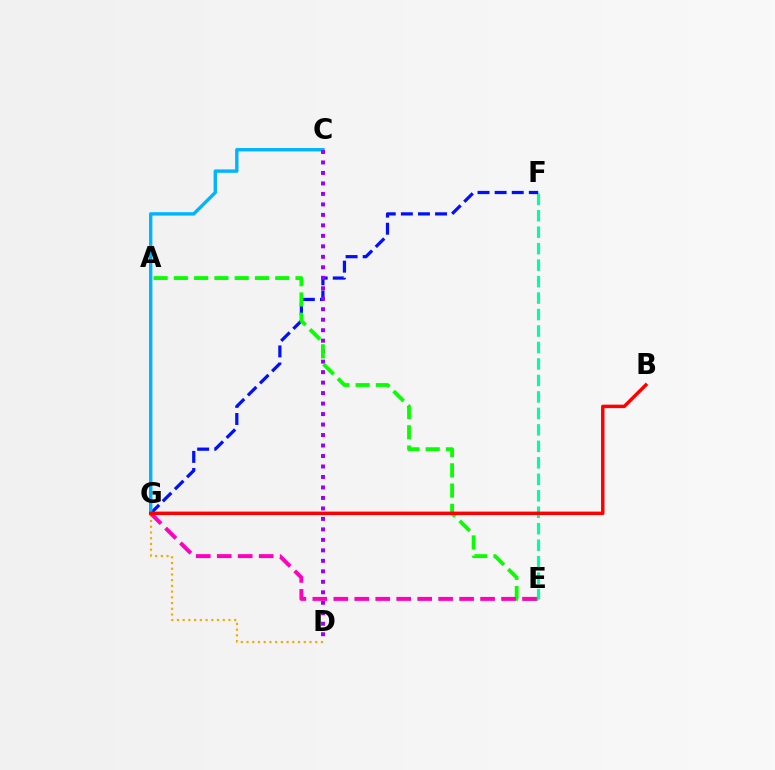{('A', 'G'): [{'color': '#b3ff00', 'line_style': 'solid', 'thickness': 1.56}], ('A', 'D'): [{'color': '#ffa500', 'line_style': 'dotted', 'thickness': 1.55}], ('E', 'F'): [{'color': '#00ff9d', 'line_style': 'dashed', 'thickness': 2.24}], ('F', 'G'): [{'color': '#0010ff', 'line_style': 'dashed', 'thickness': 2.32}], ('C', 'G'): [{'color': '#00b5ff', 'line_style': 'solid', 'thickness': 2.44}], ('C', 'D'): [{'color': '#9b00ff', 'line_style': 'dotted', 'thickness': 2.85}], ('A', 'E'): [{'color': '#08ff00', 'line_style': 'dashed', 'thickness': 2.75}], ('E', 'G'): [{'color': '#ff00bd', 'line_style': 'dashed', 'thickness': 2.85}], ('B', 'G'): [{'color': '#ff0000', 'line_style': 'solid', 'thickness': 2.49}]}